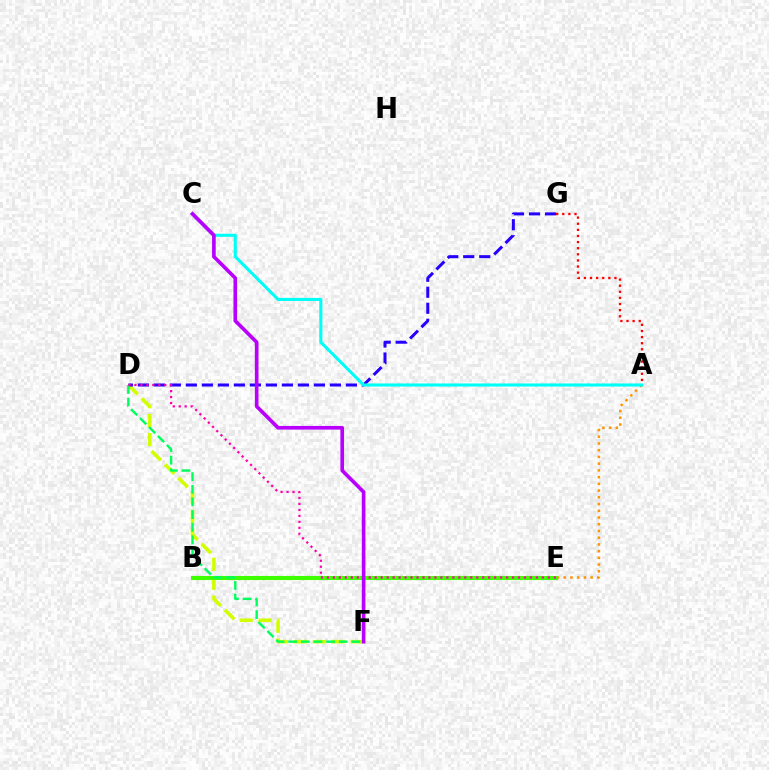{('A', 'E'): [{'color': '#ff9400', 'line_style': 'dotted', 'thickness': 1.83}], ('B', 'E'): [{'color': '#0074ff', 'line_style': 'solid', 'thickness': 1.86}, {'color': '#3dff00', 'line_style': 'solid', 'thickness': 2.93}], ('D', 'F'): [{'color': '#d1ff00', 'line_style': 'dashed', 'thickness': 2.57}, {'color': '#00ff5c', 'line_style': 'dashed', 'thickness': 1.72}], ('D', 'G'): [{'color': '#2500ff', 'line_style': 'dashed', 'thickness': 2.17}], ('A', 'G'): [{'color': '#ff0000', 'line_style': 'dotted', 'thickness': 1.66}], ('D', 'E'): [{'color': '#ff00ac', 'line_style': 'dotted', 'thickness': 1.62}], ('A', 'C'): [{'color': '#00fff6', 'line_style': 'solid', 'thickness': 2.23}], ('C', 'F'): [{'color': '#b900ff', 'line_style': 'solid', 'thickness': 2.63}]}